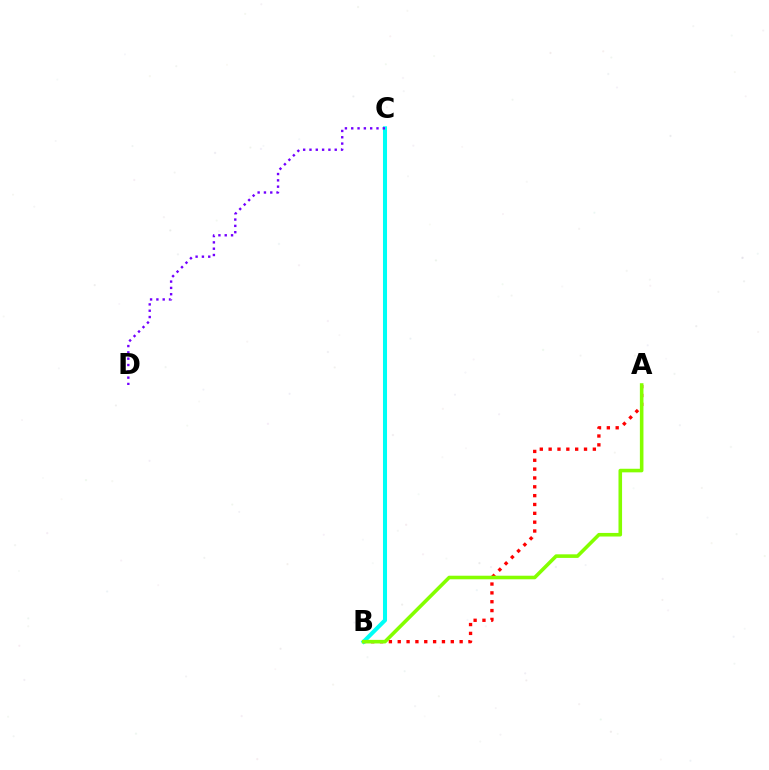{('A', 'B'): [{'color': '#ff0000', 'line_style': 'dotted', 'thickness': 2.4}, {'color': '#84ff00', 'line_style': 'solid', 'thickness': 2.58}], ('B', 'C'): [{'color': '#00fff6', 'line_style': 'solid', 'thickness': 2.91}], ('C', 'D'): [{'color': '#7200ff', 'line_style': 'dotted', 'thickness': 1.72}]}